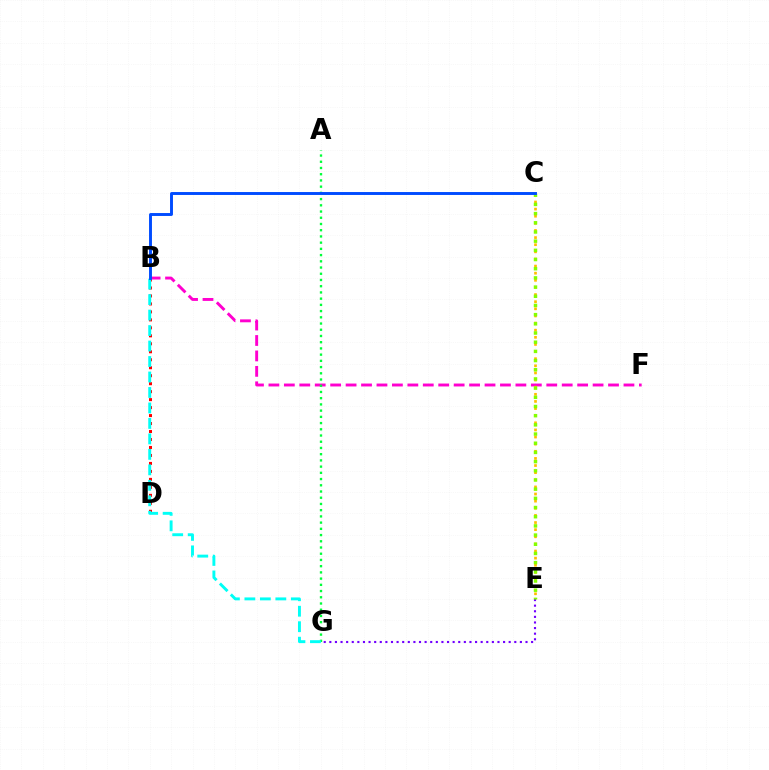{('B', 'D'): [{'color': '#ff0000', 'line_style': 'dotted', 'thickness': 2.17}], ('B', 'F'): [{'color': '#ff00cf', 'line_style': 'dashed', 'thickness': 2.1}], ('A', 'G'): [{'color': '#00ff39', 'line_style': 'dotted', 'thickness': 1.69}], ('B', 'G'): [{'color': '#00fff6', 'line_style': 'dashed', 'thickness': 2.1}], ('E', 'G'): [{'color': '#7200ff', 'line_style': 'dotted', 'thickness': 1.52}], ('C', 'E'): [{'color': '#ffbd00', 'line_style': 'dotted', 'thickness': 1.94}, {'color': '#84ff00', 'line_style': 'dotted', 'thickness': 2.5}], ('B', 'C'): [{'color': '#004bff', 'line_style': 'solid', 'thickness': 2.1}]}